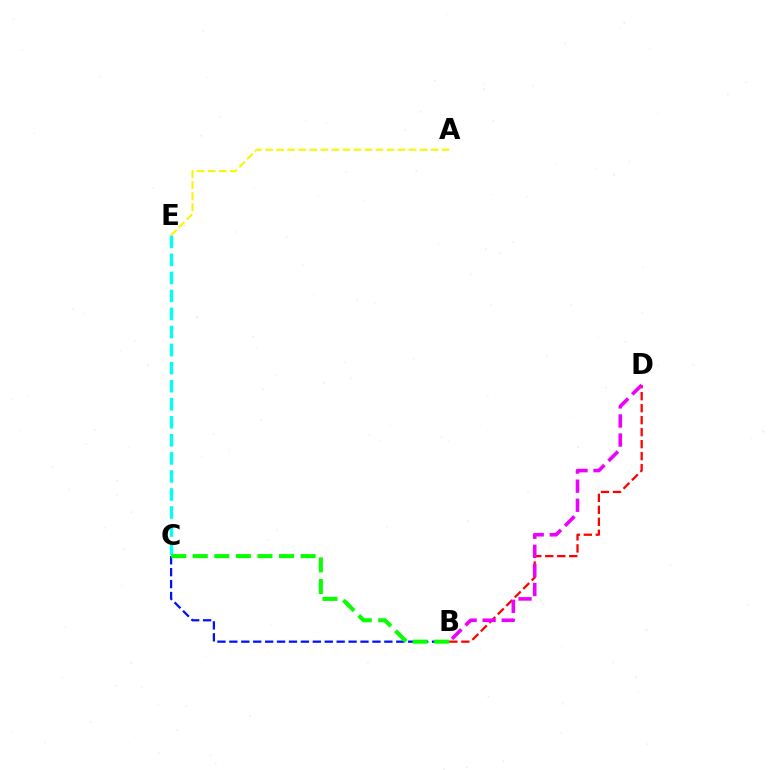{('C', 'E'): [{'color': '#00fff6', 'line_style': 'dashed', 'thickness': 2.45}], ('A', 'E'): [{'color': '#fcf500', 'line_style': 'dashed', 'thickness': 1.5}], ('B', 'D'): [{'color': '#ff0000', 'line_style': 'dashed', 'thickness': 1.63}, {'color': '#ee00ff', 'line_style': 'dashed', 'thickness': 2.59}], ('B', 'C'): [{'color': '#0010ff', 'line_style': 'dashed', 'thickness': 1.62}, {'color': '#08ff00', 'line_style': 'dashed', 'thickness': 2.93}]}